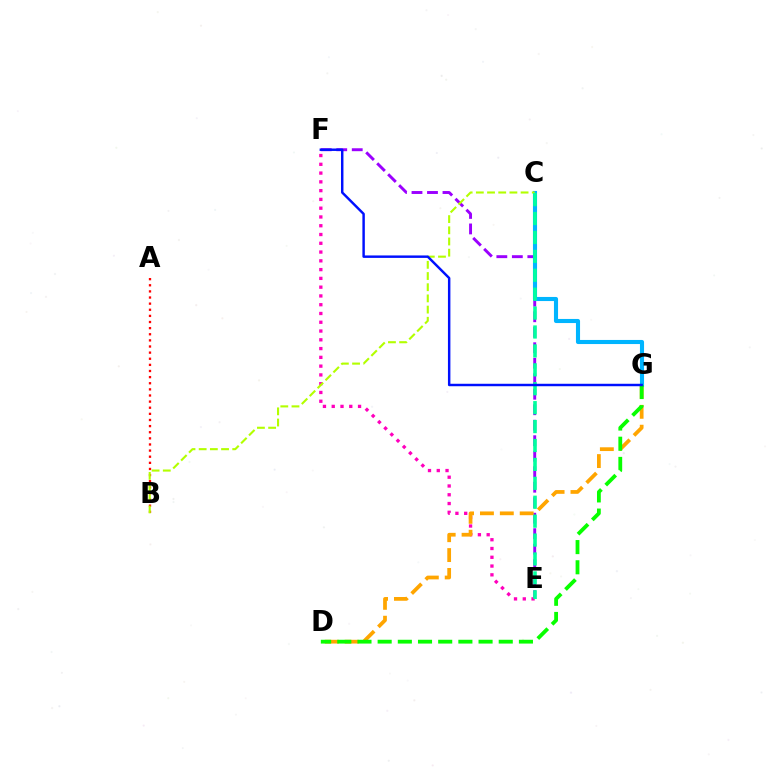{('E', 'F'): [{'color': '#9b00ff', 'line_style': 'dashed', 'thickness': 2.1}, {'color': '#ff00bd', 'line_style': 'dotted', 'thickness': 2.38}], ('A', 'B'): [{'color': '#ff0000', 'line_style': 'dotted', 'thickness': 1.66}], ('D', 'G'): [{'color': '#ffa500', 'line_style': 'dashed', 'thickness': 2.7}, {'color': '#08ff00', 'line_style': 'dashed', 'thickness': 2.74}], ('C', 'G'): [{'color': '#00b5ff', 'line_style': 'solid', 'thickness': 2.95}], ('B', 'C'): [{'color': '#b3ff00', 'line_style': 'dashed', 'thickness': 1.52}], ('C', 'E'): [{'color': '#00ff9d', 'line_style': 'dashed', 'thickness': 2.57}], ('F', 'G'): [{'color': '#0010ff', 'line_style': 'solid', 'thickness': 1.77}]}